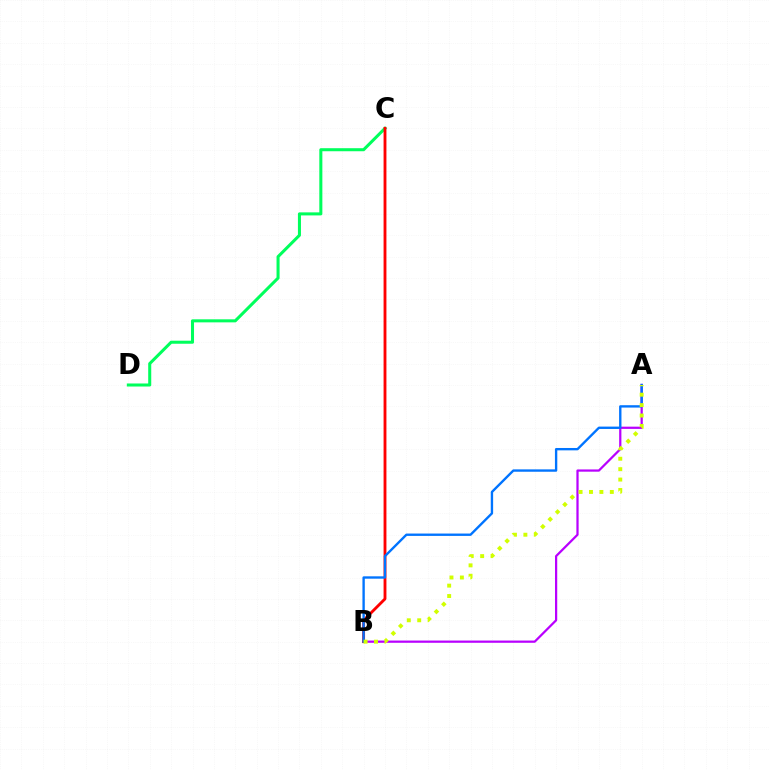{('A', 'B'): [{'color': '#b900ff', 'line_style': 'solid', 'thickness': 1.61}, {'color': '#0074ff', 'line_style': 'solid', 'thickness': 1.7}, {'color': '#d1ff00', 'line_style': 'dotted', 'thickness': 2.83}], ('C', 'D'): [{'color': '#00ff5c', 'line_style': 'solid', 'thickness': 2.19}], ('B', 'C'): [{'color': '#ff0000', 'line_style': 'solid', 'thickness': 2.05}]}